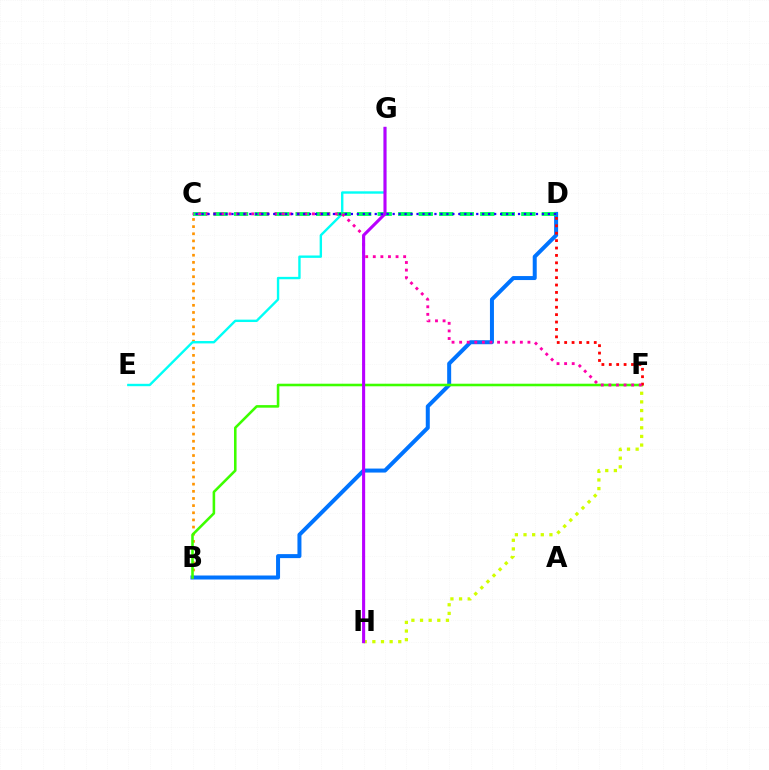{('B', 'C'): [{'color': '#ff9400', 'line_style': 'dotted', 'thickness': 1.94}], ('F', 'H'): [{'color': '#d1ff00', 'line_style': 'dotted', 'thickness': 2.35}], ('B', 'D'): [{'color': '#0074ff', 'line_style': 'solid', 'thickness': 2.88}], ('E', 'G'): [{'color': '#00fff6', 'line_style': 'solid', 'thickness': 1.72}], ('B', 'F'): [{'color': '#3dff00', 'line_style': 'solid', 'thickness': 1.85}], ('C', 'D'): [{'color': '#00ff5c', 'line_style': 'dashed', 'thickness': 2.79}, {'color': '#2500ff', 'line_style': 'dotted', 'thickness': 1.62}], ('D', 'F'): [{'color': '#ff0000', 'line_style': 'dotted', 'thickness': 2.01}], ('C', 'F'): [{'color': '#ff00ac', 'line_style': 'dotted', 'thickness': 2.06}], ('G', 'H'): [{'color': '#b900ff', 'line_style': 'solid', 'thickness': 2.22}]}